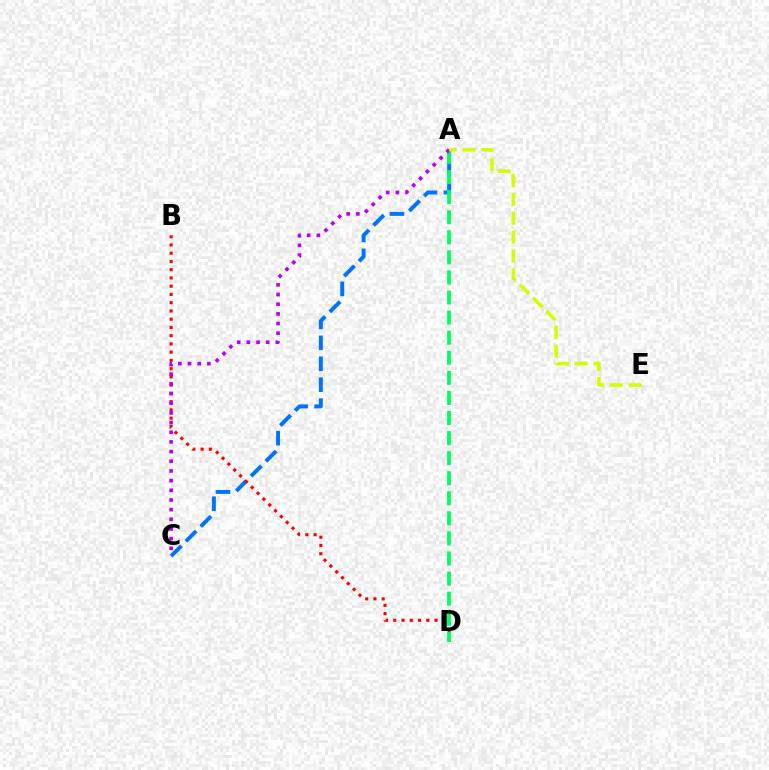{('A', 'C'): [{'color': '#0074ff', 'line_style': 'dashed', 'thickness': 2.84}, {'color': '#b900ff', 'line_style': 'dotted', 'thickness': 2.63}], ('B', 'D'): [{'color': '#ff0000', 'line_style': 'dotted', 'thickness': 2.24}], ('A', 'D'): [{'color': '#00ff5c', 'line_style': 'dashed', 'thickness': 2.73}], ('A', 'E'): [{'color': '#d1ff00', 'line_style': 'dashed', 'thickness': 2.56}]}